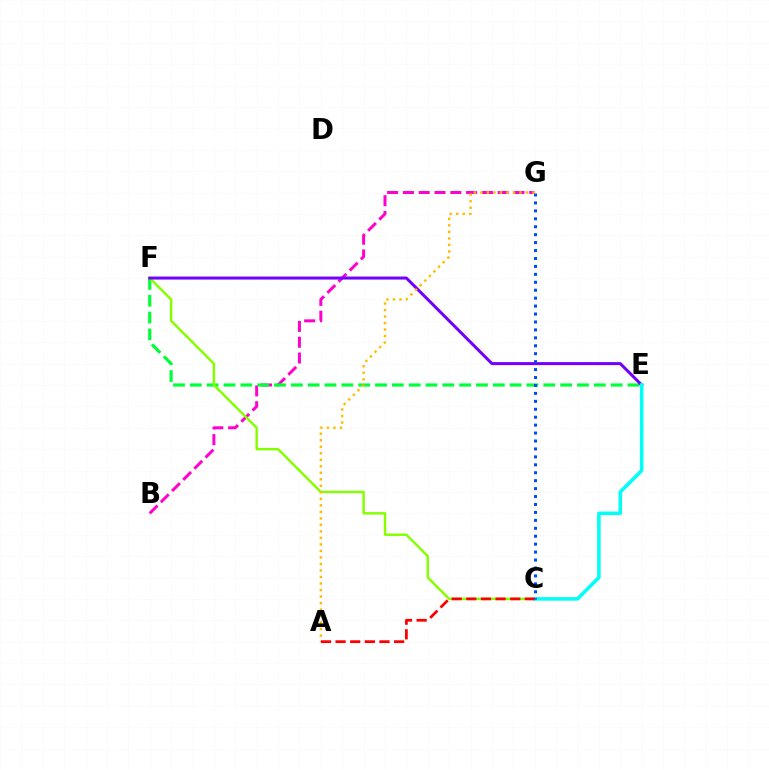{('B', 'G'): [{'color': '#ff00cf', 'line_style': 'dashed', 'thickness': 2.15}], ('E', 'F'): [{'color': '#00ff39', 'line_style': 'dashed', 'thickness': 2.29}, {'color': '#7200ff', 'line_style': 'solid', 'thickness': 2.17}], ('C', 'F'): [{'color': '#84ff00', 'line_style': 'solid', 'thickness': 1.76}], ('C', 'E'): [{'color': '#00fff6', 'line_style': 'solid', 'thickness': 2.55}], ('C', 'G'): [{'color': '#004bff', 'line_style': 'dotted', 'thickness': 2.16}], ('A', 'G'): [{'color': '#ffbd00', 'line_style': 'dotted', 'thickness': 1.77}], ('A', 'C'): [{'color': '#ff0000', 'line_style': 'dashed', 'thickness': 1.99}]}